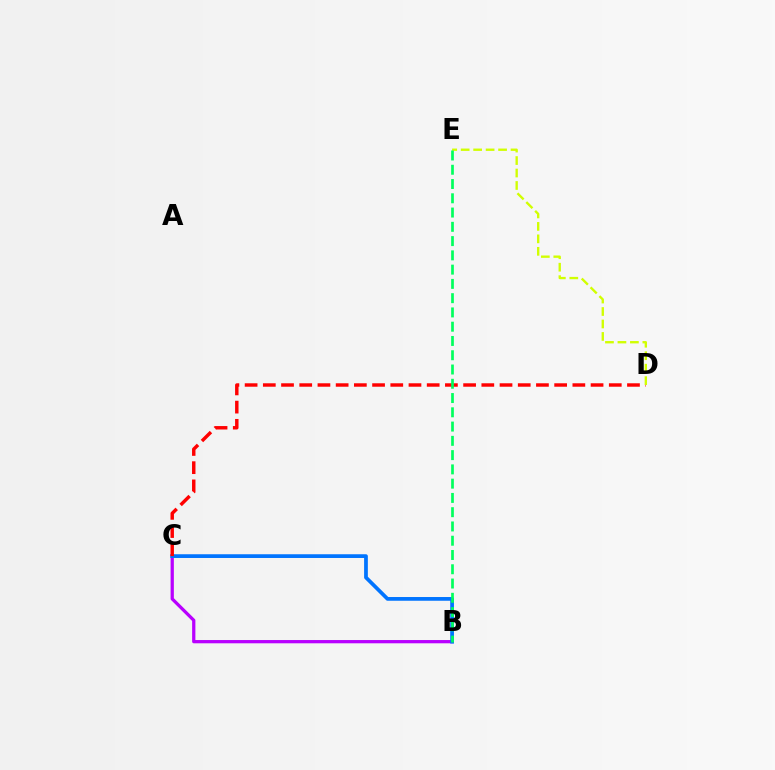{('B', 'C'): [{'color': '#b900ff', 'line_style': 'solid', 'thickness': 2.34}, {'color': '#0074ff', 'line_style': 'solid', 'thickness': 2.69}], ('C', 'D'): [{'color': '#ff0000', 'line_style': 'dashed', 'thickness': 2.47}], ('D', 'E'): [{'color': '#d1ff00', 'line_style': 'dashed', 'thickness': 1.69}], ('B', 'E'): [{'color': '#00ff5c', 'line_style': 'dashed', 'thickness': 1.94}]}